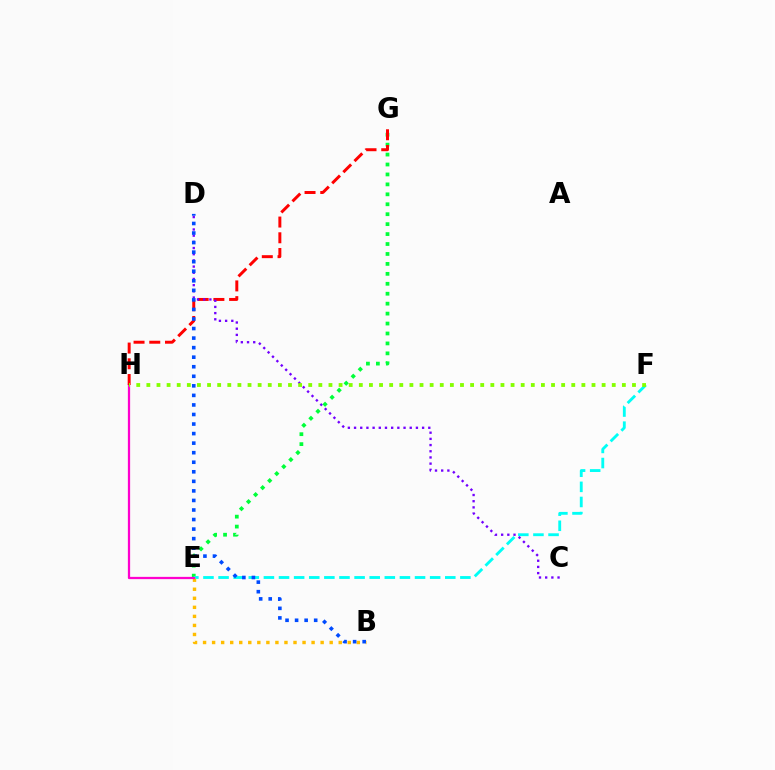{('E', 'G'): [{'color': '#00ff39', 'line_style': 'dotted', 'thickness': 2.7}], ('E', 'F'): [{'color': '#00fff6', 'line_style': 'dashed', 'thickness': 2.05}], ('B', 'E'): [{'color': '#ffbd00', 'line_style': 'dotted', 'thickness': 2.46}], ('E', 'H'): [{'color': '#ff00cf', 'line_style': 'solid', 'thickness': 1.63}], ('G', 'H'): [{'color': '#ff0000', 'line_style': 'dashed', 'thickness': 2.14}], ('C', 'D'): [{'color': '#7200ff', 'line_style': 'dotted', 'thickness': 1.68}], ('B', 'D'): [{'color': '#004bff', 'line_style': 'dotted', 'thickness': 2.59}], ('F', 'H'): [{'color': '#84ff00', 'line_style': 'dotted', 'thickness': 2.75}]}